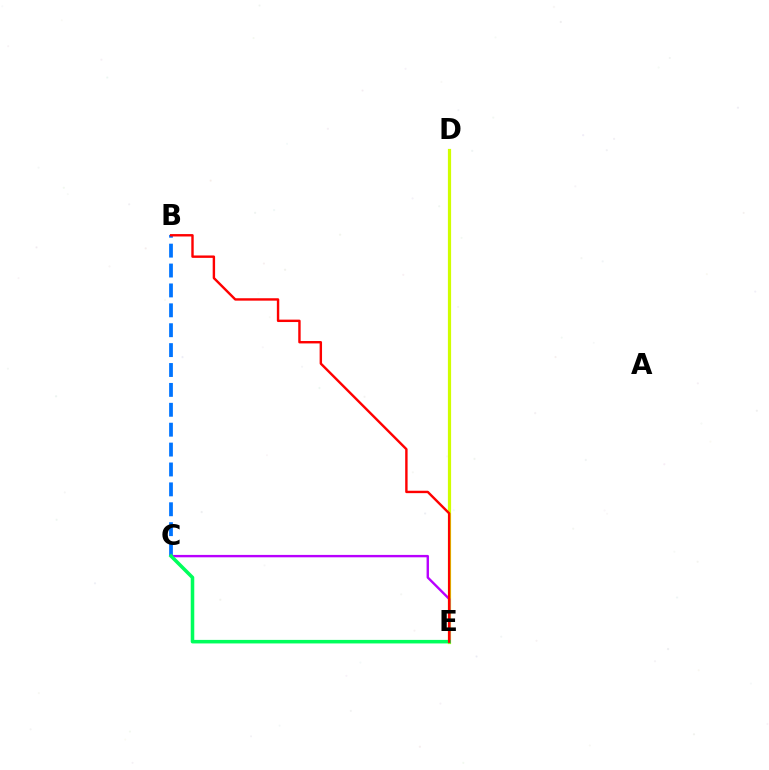{('B', 'C'): [{'color': '#0074ff', 'line_style': 'dashed', 'thickness': 2.7}], ('D', 'E'): [{'color': '#d1ff00', 'line_style': 'solid', 'thickness': 2.31}], ('C', 'E'): [{'color': '#b900ff', 'line_style': 'solid', 'thickness': 1.72}, {'color': '#00ff5c', 'line_style': 'solid', 'thickness': 2.55}], ('B', 'E'): [{'color': '#ff0000', 'line_style': 'solid', 'thickness': 1.73}]}